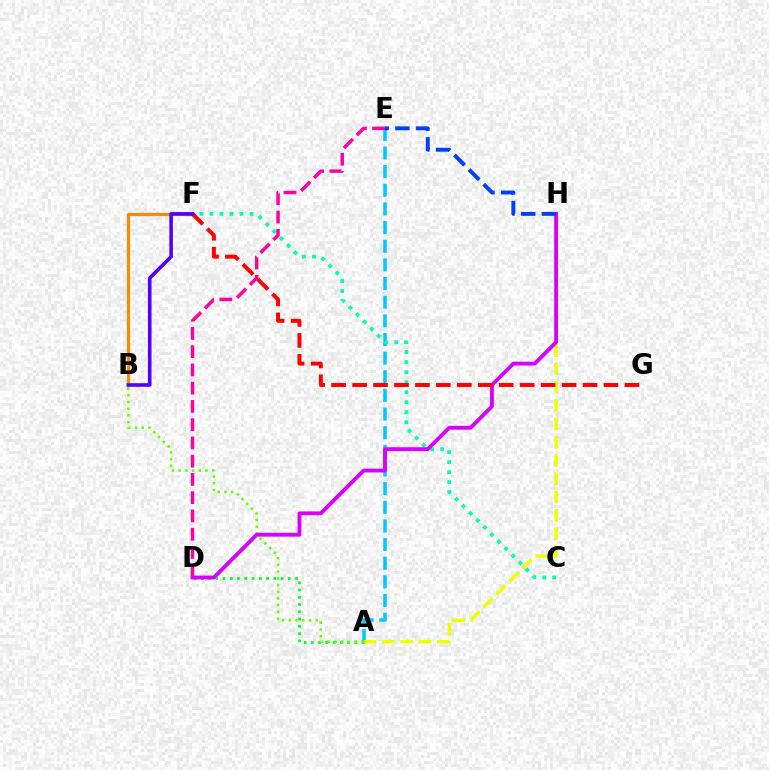{('A', 'E'): [{'color': '#00c7ff', 'line_style': 'dashed', 'thickness': 2.53}], ('A', 'H'): [{'color': '#eeff00', 'line_style': 'dashed', 'thickness': 2.49}], ('A', 'D'): [{'color': '#00ff27', 'line_style': 'dotted', 'thickness': 1.97}], ('A', 'B'): [{'color': '#66ff00', 'line_style': 'dotted', 'thickness': 1.82}], ('C', 'F'): [{'color': '#00ffaf', 'line_style': 'dotted', 'thickness': 2.72}], ('D', 'H'): [{'color': '#d600ff', 'line_style': 'solid', 'thickness': 2.77}], ('D', 'E'): [{'color': '#ff00a0', 'line_style': 'dashed', 'thickness': 2.48}], ('B', 'F'): [{'color': '#ff8800', 'line_style': 'solid', 'thickness': 2.29}, {'color': '#4f00ff', 'line_style': 'solid', 'thickness': 2.58}], ('E', 'H'): [{'color': '#003fff', 'line_style': 'dashed', 'thickness': 2.81}], ('F', 'G'): [{'color': '#ff0000', 'line_style': 'dashed', 'thickness': 2.85}]}